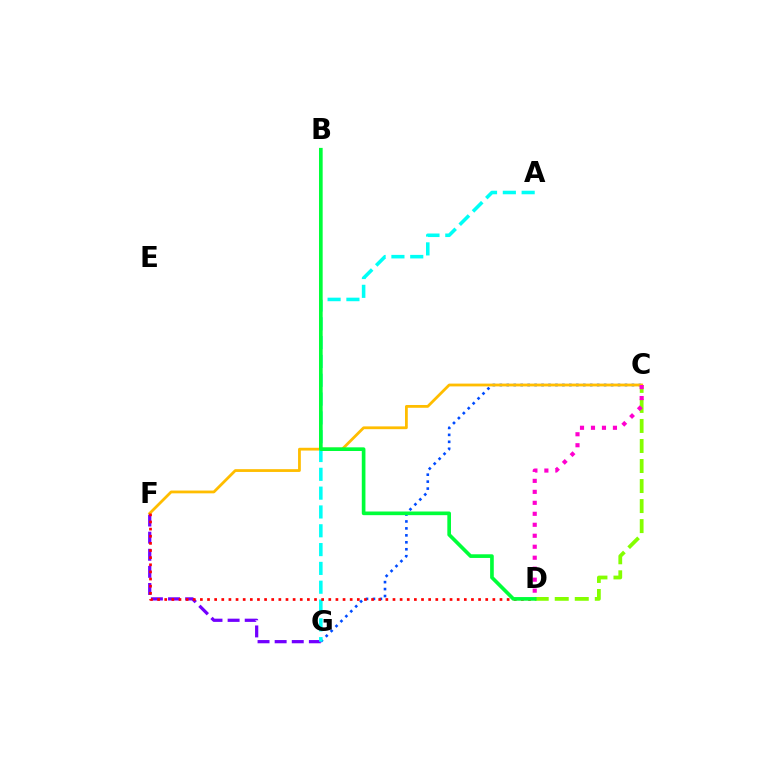{('C', 'D'): [{'color': '#84ff00', 'line_style': 'dashed', 'thickness': 2.72}, {'color': '#ff00cf', 'line_style': 'dotted', 'thickness': 2.98}], ('F', 'G'): [{'color': '#7200ff', 'line_style': 'dashed', 'thickness': 2.32}], ('C', 'G'): [{'color': '#004bff', 'line_style': 'dotted', 'thickness': 1.89}], ('C', 'F'): [{'color': '#ffbd00', 'line_style': 'solid', 'thickness': 2.01}], ('A', 'G'): [{'color': '#00fff6', 'line_style': 'dashed', 'thickness': 2.56}], ('D', 'F'): [{'color': '#ff0000', 'line_style': 'dotted', 'thickness': 1.94}], ('B', 'D'): [{'color': '#00ff39', 'line_style': 'solid', 'thickness': 2.64}]}